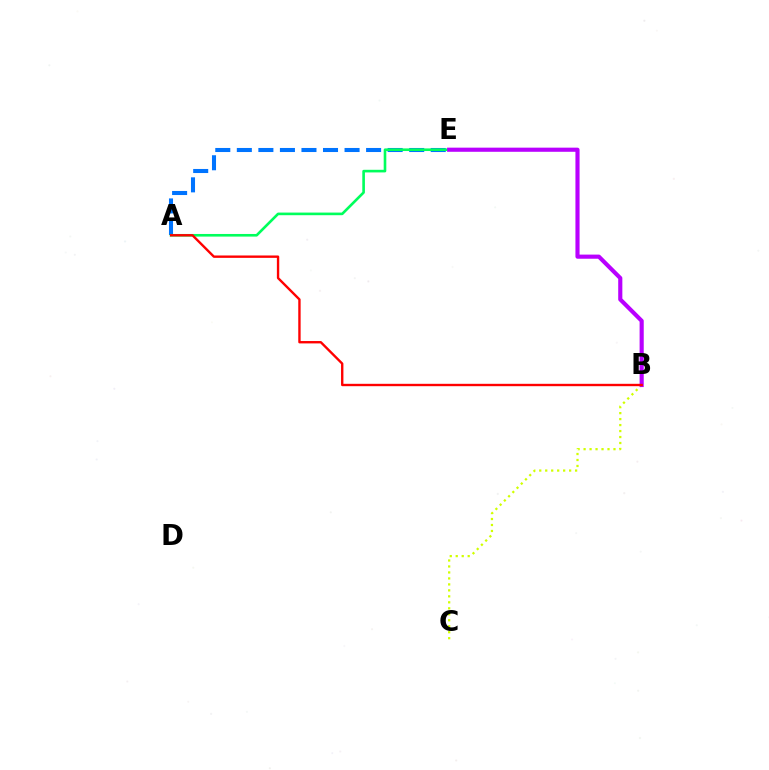{('A', 'E'): [{'color': '#0074ff', 'line_style': 'dashed', 'thickness': 2.93}, {'color': '#00ff5c', 'line_style': 'solid', 'thickness': 1.89}], ('B', 'C'): [{'color': '#d1ff00', 'line_style': 'dotted', 'thickness': 1.62}], ('B', 'E'): [{'color': '#b900ff', 'line_style': 'solid', 'thickness': 2.98}], ('A', 'B'): [{'color': '#ff0000', 'line_style': 'solid', 'thickness': 1.71}]}